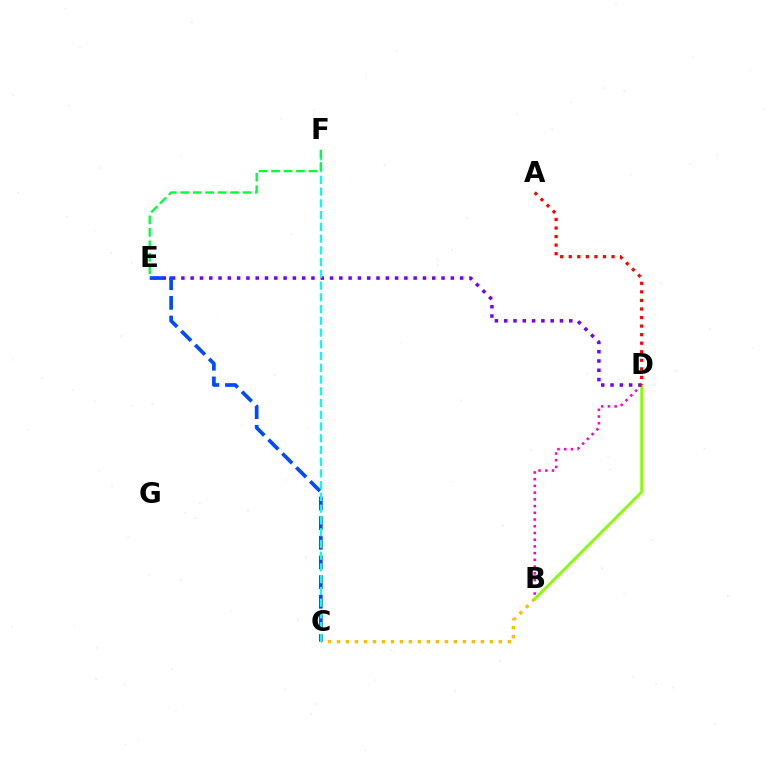{('B', 'C'): [{'color': '#ffbd00', 'line_style': 'dotted', 'thickness': 2.44}], ('B', 'D'): [{'color': '#ff00cf', 'line_style': 'dotted', 'thickness': 1.83}, {'color': '#84ff00', 'line_style': 'solid', 'thickness': 2.01}], ('D', 'E'): [{'color': '#7200ff', 'line_style': 'dotted', 'thickness': 2.52}], ('C', 'E'): [{'color': '#004bff', 'line_style': 'dashed', 'thickness': 2.67}], ('C', 'F'): [{'color': '#00fff6', 'line_style': 'dashed', 'thickness': 1.6}], ('E', 'F'): [{'color': '#00ff39', 'line_style': 'dashed', 'thickness': 1.69}], ('A', 'D'): [{'color': '#ff0000', 'line_style': 'dotted', 'thickness': 2.32}]}